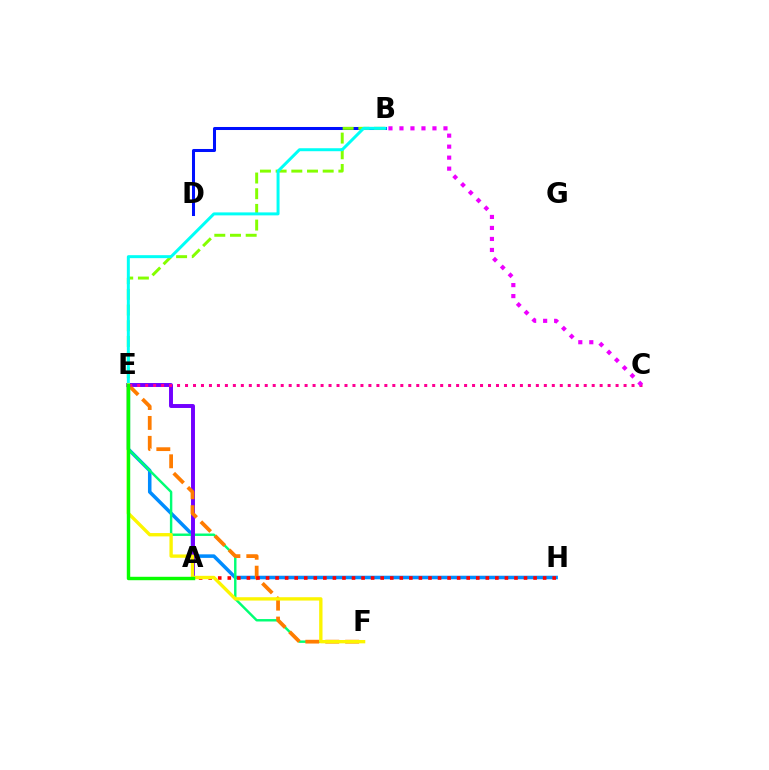{('E', 'H'): [{'color': '#008cff', 'line_style': 'solid', 'thickness': 2.55}], ('E', 'F'): [{'color': '#00ff74', 'line_style': 'solid', 'thickness': 1.75}, {'color': '#ff7c00', 'line_style': 'dashed', 'thickness': 2.71}, {'color': '#fcf500', 'line_style': 'solid', 'thickness': 2.41}], ('A', 'E'): [{'color': '#7200ff', 'line_style': 'solid', 'thickness': 2.83}, {'color': '#08ff00', 'line_style': 'solid', 'thickness': 2.46}], ('C', 'E'): [{'color': '#ff0094', 'line_style': 'dotted', 'thickness': 2.17}], ('B', 'D'): [{'color': '#0010ff', 'line_style': 'solid', 'thickness': 2.18}], ('A', 'H'): [{'color': '#ff0000', 'line_style': 'dotted', 'thickness': 2.6}], ('B', 'E'): [{'color': '#84ff00', 'line_style': 'dashed', 'thickness': 2.13}, {'color': '#00fff6', 'line_style': 'solid', 'thickness': 2.15}], ('B', 'C'): [{'color': '#ee00ff', 'line_style': 'dotted', 'thickness': 2.99}]}